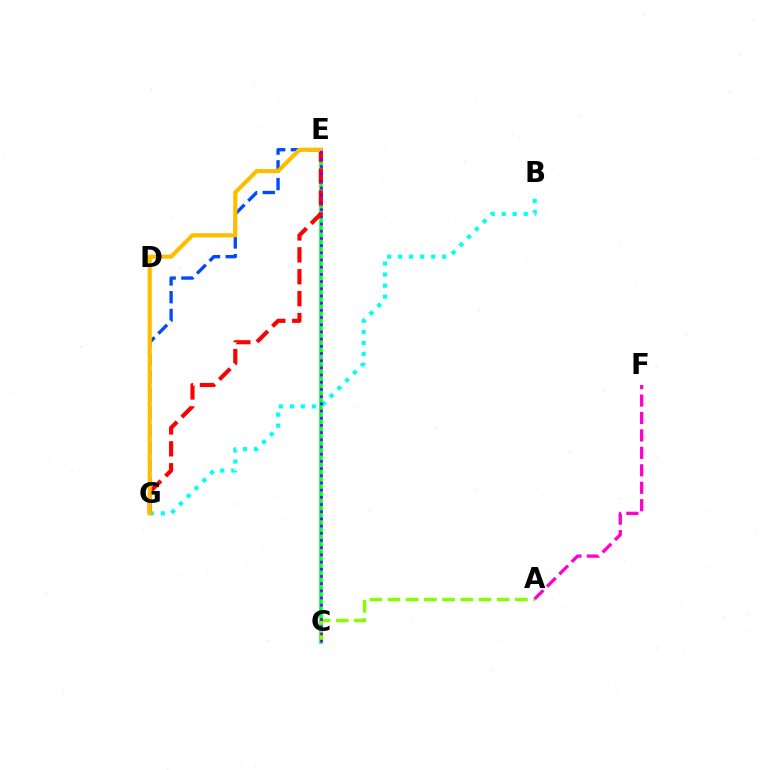{('C', 'E'): [{'color': '#00ff39', 'line_style': 'solid', 'thickness': 2.6}, {'color': '#7200ff', 'line_style': 'dotted', 'thickness': 1.95}], ('B', 'G'): [{'color': '#00fff6', 'line_style': 'dotted', 'thickness': 2.99}], ('A', 'C'): [{'color': '#84ff00', 'line_style': 'dashed', 'thickness': 2.47}], ('A', 'F'): [{'color': '#ff00cf', 'line_style': 'dashed', 'thickness': 2.37}], ('E', 'G'): [{'color': '#ff0000', 'line_style': 'dashed', 'thickness': 2.98}, {'color': '#004bff', 'line_style': 'dashed', 'thickness': 2.41}, {'color': '#ffbd00', 'line_style': 'solid', 'thickness': 2.98}]}